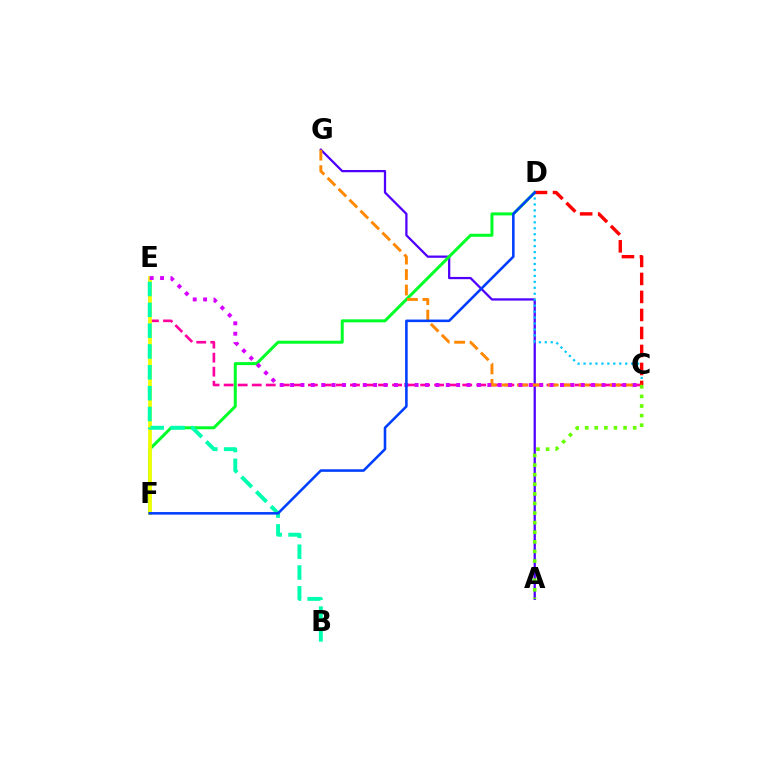{('A', 'G'): [{'color': '#4f00ff', 'line_style': 'solid', 'thickness': 1.63}], ('D', 'F'): [{'color': '#00ff27', 'line_style': 'solid', 'thickness': 2.17}, {'color': '#003fff', 'line_style': 'solid', 'thickness': 1.85}], ('C', 'E'): [{'color': '#ff00a0', 'line_style': 'dashed', 'thickness': 1.91}, {'color': '#d600ff', 'line_style': 'dotted', 'thickness': 2.82}], ('C', 'D'): [{'color': '#00c7ff', 'line_style': 'dotted', 'thickness': 1.62}, {'color': '#ff0000', 'line_style': 'dashed', 'thickness': 2.45}], ('E', 'F'): [{'color': '#eeff00', 'line_style': 'solid', 'thickness': 2.69}], ('B', 'E'): [{'color': '#00ffaf', 'line_style': 'dashed', 'thickness': 2.83}], ('C', 'G'): [{'color': '#ff8800', 'line_style': 'dashed', 'thickness': 2.1}], ('A', 'C'): [{'color': '#66ff00', 'line_style': 'dotted', 'thickness': 2.61}]}